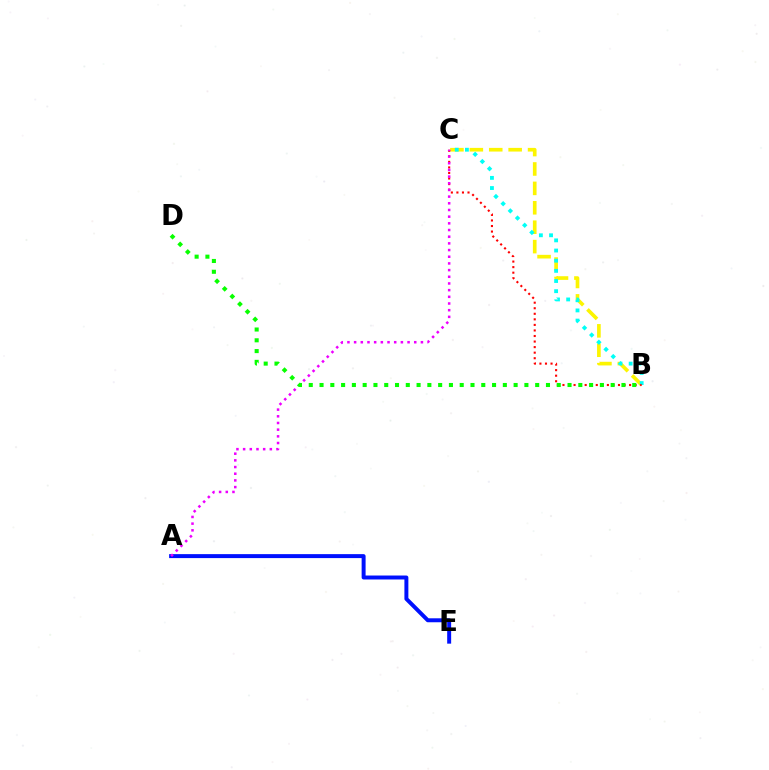{('B', 'C'): [{'color': '#fcf500', 'line_style': 'dashed', 'thickness': 2.64}, {'color': '#00fff6', 'line_style': 'dotted', 'thickness': 2.76}, {'color': '#ff0000', 'line_style': 'dotted', 'thickness': 1.51}], ('A', 'E'): [{'color': '#0010ff', 'line_style': 'solid', 'thickness': 2.85}], ('A', 'C'): [{'color': '#ee00ff', 'line_style': 'dotted', 'thickness': 1.81}], ('B', 'D'): [{'color': '#08ff00', 'line_style': 'dotted', 'thickness': 2.93}]}